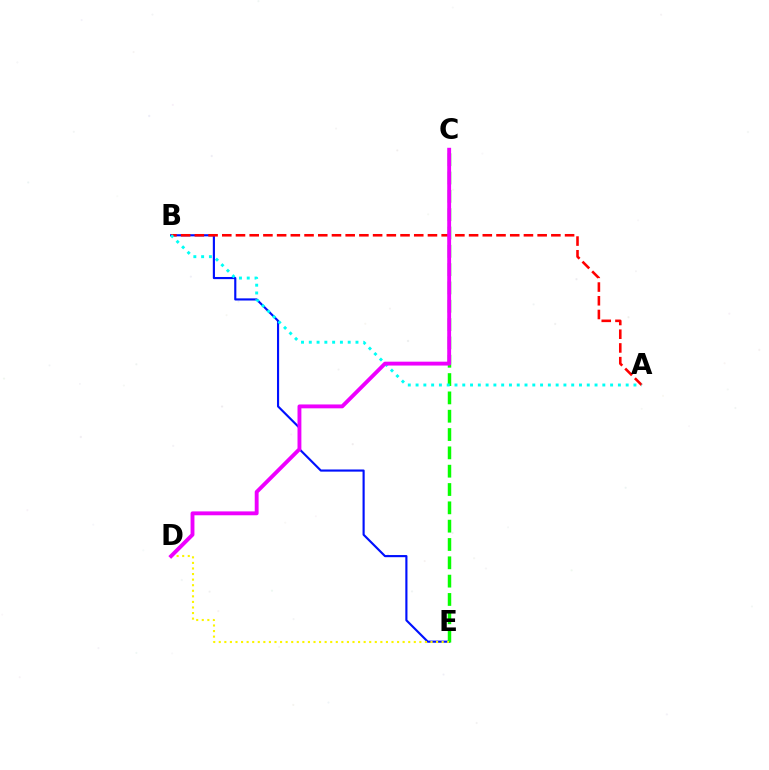{('B', 'E'): [{'color': '#0010ff', 'line_style': 'solid', 'thickness': 1.54}], ('C', 'E'): [{'color': '#08ff00', 'line_style': 'dashed', 'thickness': 2.49}], ('D', 'E'): [{'color': '#fcf500', 'line_style': 'dotted', 'thickness': 1.51}], ('A', 'B'): [{'color': '#ff0000', 'line_style': 'dashed', 'thickness': 1.86}, {'color': '#00fff6', 'line_style': 'dotted', 'thickness': 2.11}], ('C', 'D'): [{'color': '#ee00ff', 'line_style': 'solid', 'thickness': 2.79}]}